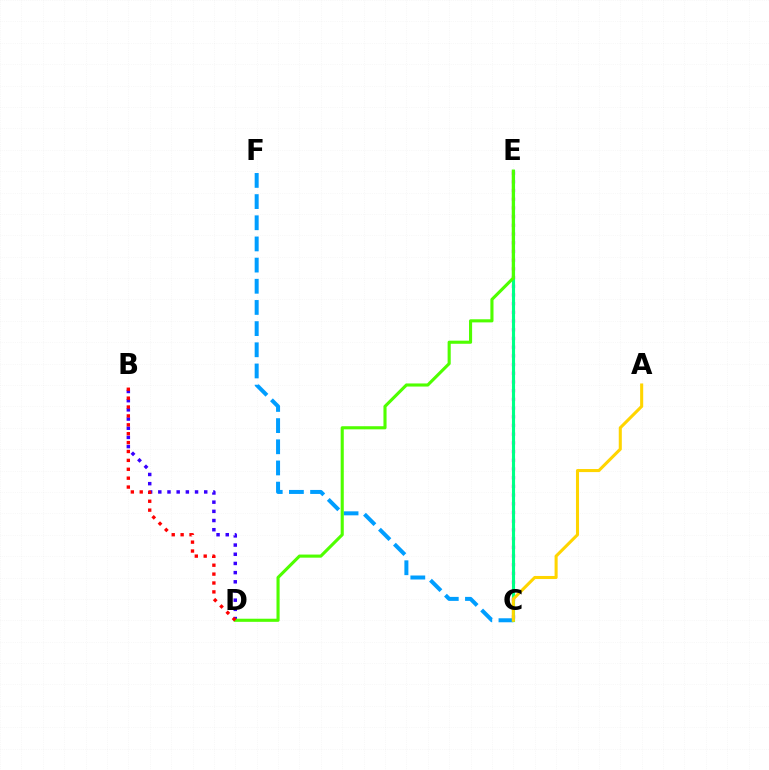{('C', 'F'): [{'color': '#009eff', 'line_style': 'dashed', 'thickness': 2.88}], ('C', 'E'): [{'color': '#ff00ed', 'line_style': 'dotted', 'thickness': 2.36}, {'color': '#00ff86', 'line_style': 'solid', 'thickness': 2.24}], ('B', 'D'): [{'color': '#3700ff', 'line_style': 'dotted', 'thickness': 2.5}, {'color': '#ff0000', 'line_style': 'dotted', 'thickness': 2.42}], ('D', 'E'): [{'color': '#4fff00', 'line_style': 'solid', 'thickness': 2.24}], ('A', 'C'): [{'color': '#ffd500', 'line_style': 'solid', 'thickness': 2.2}]}